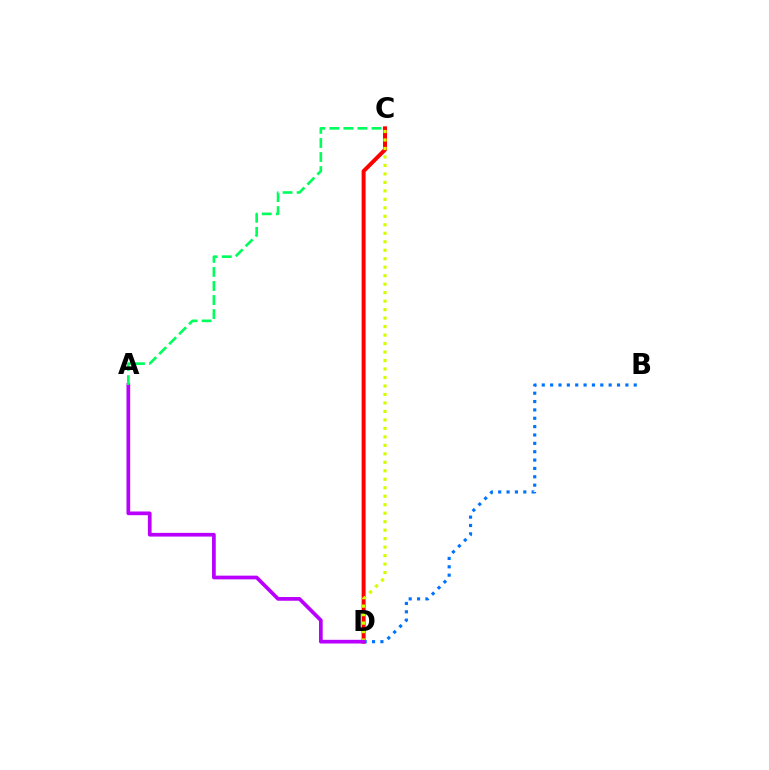{('B', 'D'): [{'color': '#0074ff', 'line_style': 'dotted', 'thickness': 2.27}], ('C', 'D'): [{'color': '#ff0000', 'line_style': 'solid', 'thickness': 2.85}, {'color': '#d1ff00', 'line_style': 'dotted', 'thickness': 2.3}], ('A', 'D'): [{'color': '#b900ff', 'line_style': 'solid', 'thickness': 2.66}], ('A', 'C'): [{'color': '#00ff5c', 'line_style': 'dashed', 'thickness': 1.91}]}